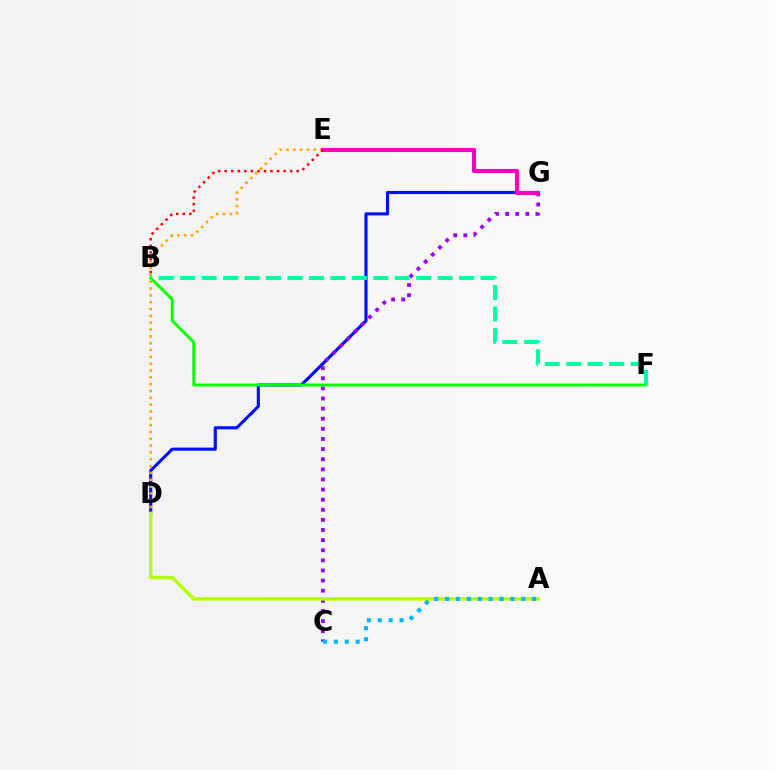{('D', 'G'): [{'color': '#0010ff', 'line_style': 'solid', 'thickness': 2.25}], ('C', 'G'): [{'color': '#9b00ff', 'line_style': 'dotted', 'thickness': 2.75}], ('D', 'E'): [{'color': '#ffa500', 'line_style': 'dotted', 'thickness': 1.86}], ('A', 'D'): [{'color': '#b3ff00', 'line_style': 'solid', 'thickness': 2.48}], ('E', 'G'): [{'color': '#ff00bd', 'line_style': 'solid', 'thickness': 2.96}], ('B', 'E'): [{'color': '#ff0000', 'line_style': 'dotted', 'thickness': 1.78}], ('A', 'C'): [{'color': '#00b5ff', 'line_style': 'dotted', 'thickness': 2.96}], ('B', 'F'): [{'color': '#08ff00', 'line_style': 'solid', 'thickness': 2.11}, {'color': '#00ff9d', 'line_style': 'dashed', 'thickness': 2.91}]}